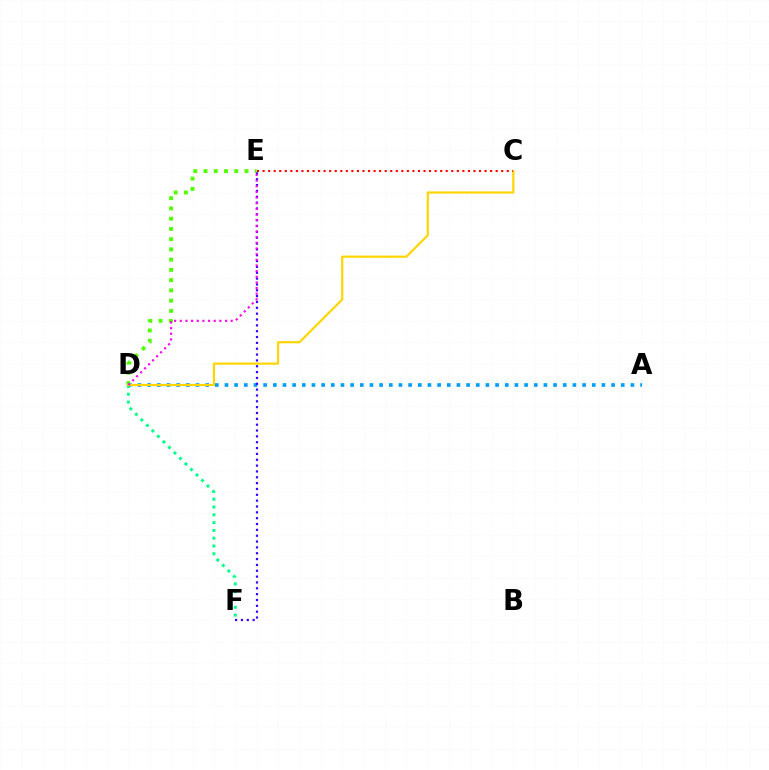{('A', 'D'): [{'color': '#009eff', 'line_style': 'dotted', 'thickness': 2.63}], ('D', 'E'): [{'color': '#4fff00', 'line_style': 'dotted', 'thickness': 2.78}, {'color': '#ff00ed', 'line_style': 'dotted', 'thickness': 1.54}], ('D', 'F'): [{'color': '#00ff86', 'line_style': 'dotted', 'thickness': 2.12}], ('C', 'D'): [{'color': '#ffd500', 'line_style': 'solid', 'thickness': 1.58}], ('E', 'F'): [{'color': '#3700ff', 'line_style': 'dotted', 'thickness': 1.59}], ('C', 'E'): [{'color': '#ff0000', 'line_style': 'dotted', 'thickness': 1.51}]}